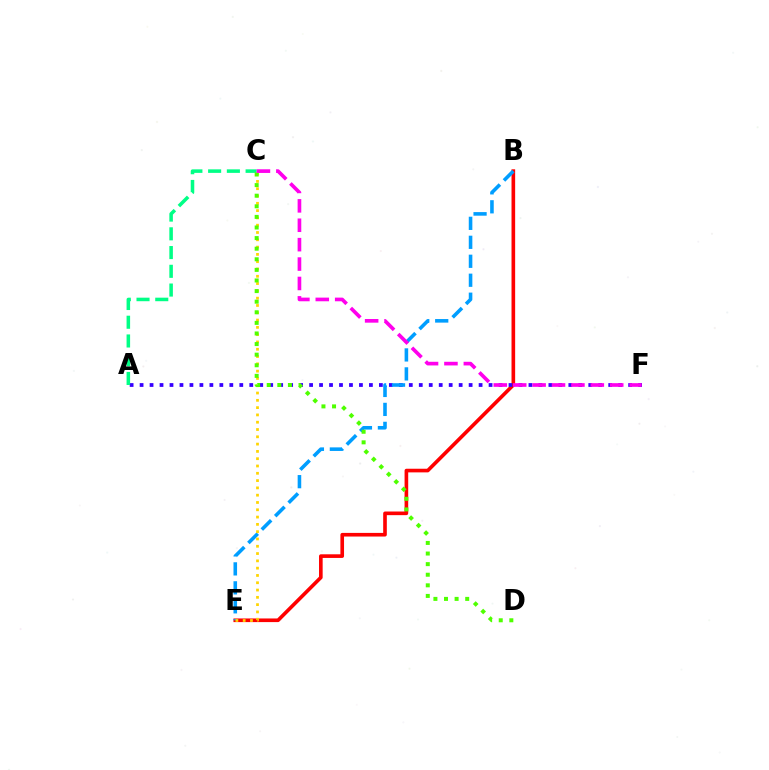{('B', 'E'): [{'color': '#ff0000', 'line_style': 'solid', 'thickness': 2.62}, {'color': '#009eff', 'line_style': 'dashed', 'thickness': 2.58}], ('A', 'F'): [{'color': '#3700ff', 'line_style': 'dotted', 'thickness': 2.71}], ('A', 'C'): [{'color': '#00ff86', 'line_style': 'dashed', 'thickness': 2.55}], ('C', 'E'): [{'color': '#ffd500', 'line_style': 'dotted', 'thickness': 1.98}], ('C', 'D'): [{'color': '#4fff00', 'line_style': 'dotted', 'thickness': 2.88}], ('C', 'F'): [{'color': '#ff00ed', 'line_style': 'dashed', 'thickness': 2.64}]}